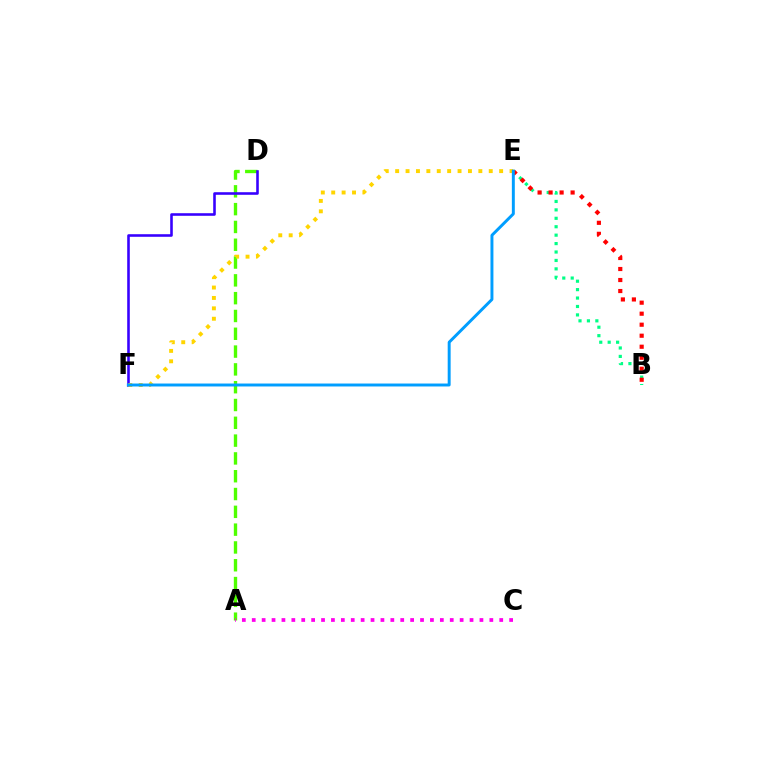{('A', 'D'): [{'color': '#4fff00', 'line_style': 'dashed', 'thickness': 2.42}], ('B', 'E'): [{'color': '#00ff86', 'line_style': 'dotted', 'thickness': 2.29}, {'color': '#ff0000', 'line_style': 'dotted', 'thickness': 2.99}], ('D', 'F'): [{'color': '#3700ff', 'line_style': 'solid', 'thickness': 1.86}], ('A', 'C'): [{'color': '#ff00ed', 'line_style': 'dotted', 'thickness': 2.69}], ('E', 'F'): [{'color': '#ffd500', 'line_style': 'dotted', 'thickness': 2.83}, {'color': '#009eff', 'line_style': 'solid', 'thickness': 2.12}]}